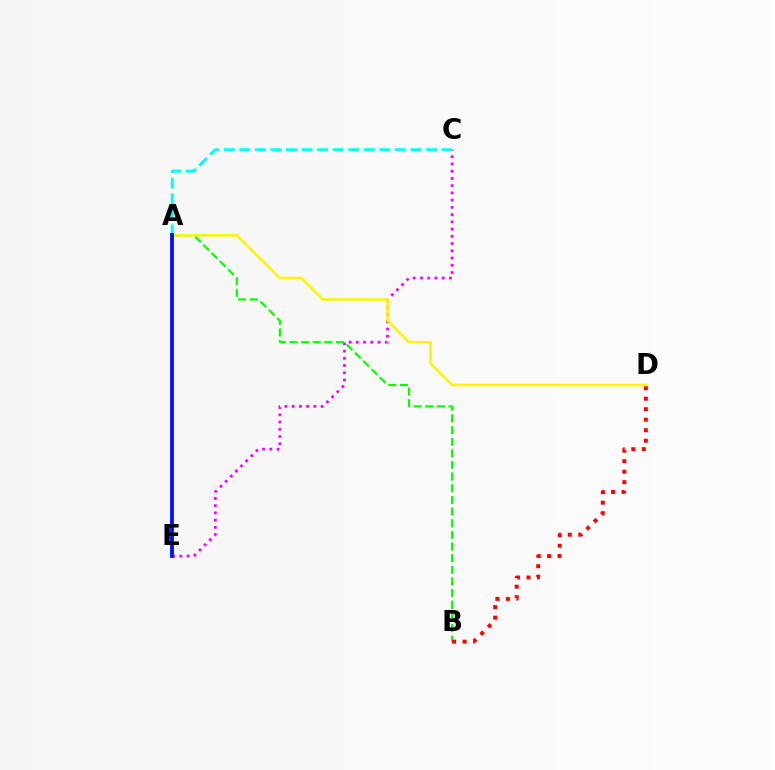{('C', 'E'): [{'color': '#ee00ff', 'line_style': 'dotted', 'thickness': 1.97}], ('A', 'C'): [{'color': '#00fff6', 'line_style': 'dashed', 'thickness': 2.11}], ('A', 'B'): [{'color': '#08ff00', 'line_style': 'dashed', 'thickness': 1.58}], ('B', 'D'): [{'color': '#ff0000', 'line_style': 'dotted', 'thickness': 2.85}], ('A', 'D'): [{'color': '#fcf500', 'line_style': 'solid', 'thickness': 1.83}], ('A', 'E'): [{'color': '#0010ff', 'line_style': 'solid', 'thickness': 2.75}]}